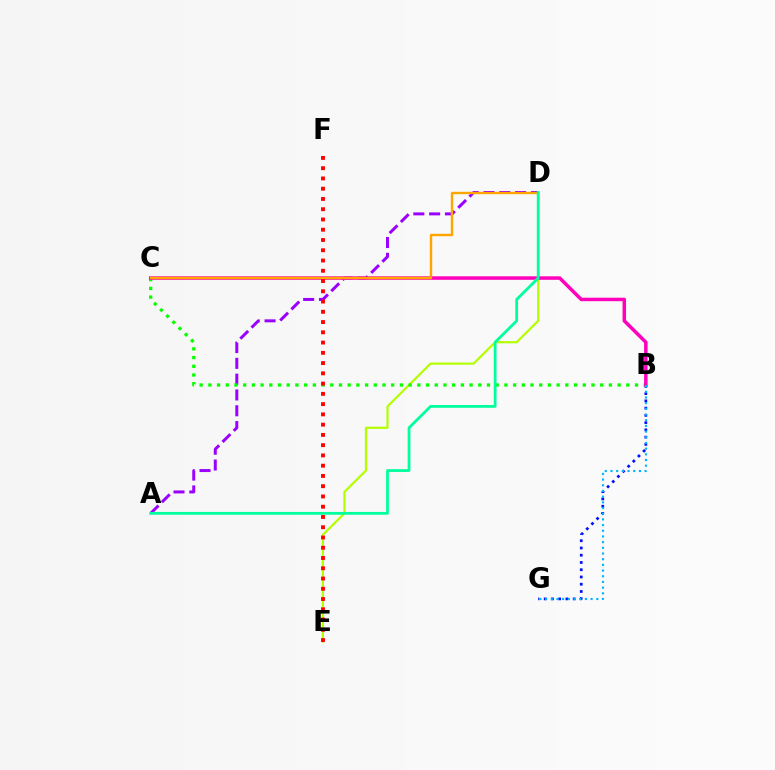{('A', 'D'): [{'color': '#9b00ff', 'line_style': 'dashed', 'thickness': 2.15}, {'color': '#00ff9d', 'line_style': 'solid', 'thickness': 2.01}], ('D', 'E'): [{'color': '#b3ff00', 'line_style': 'solid', 'thickness': 1.58}], ('B', 'G'): [{'color': '#0010ff', 'line_style': 'dotted', 'thickness': 1.97}, {'color': '#00b5ff', 'line_style': 'dotted', 'thickness': 1.55}], ('B', 'C'): [{'color': '#08ff00', 'line_style': 'dotted', 'thickness': 2.37}, {'color': '#ff00bd', 'line_style': 'solid', 'thickness': 2.51}], ('C', 'D'): [{'color': '#ffa500', 'line_style': 'solid', 'thickness': 1.74}], ('E', 'F'): [{'color': '#ff0000', 'line_style': 'dotted', 'thickness': 2.79}]}